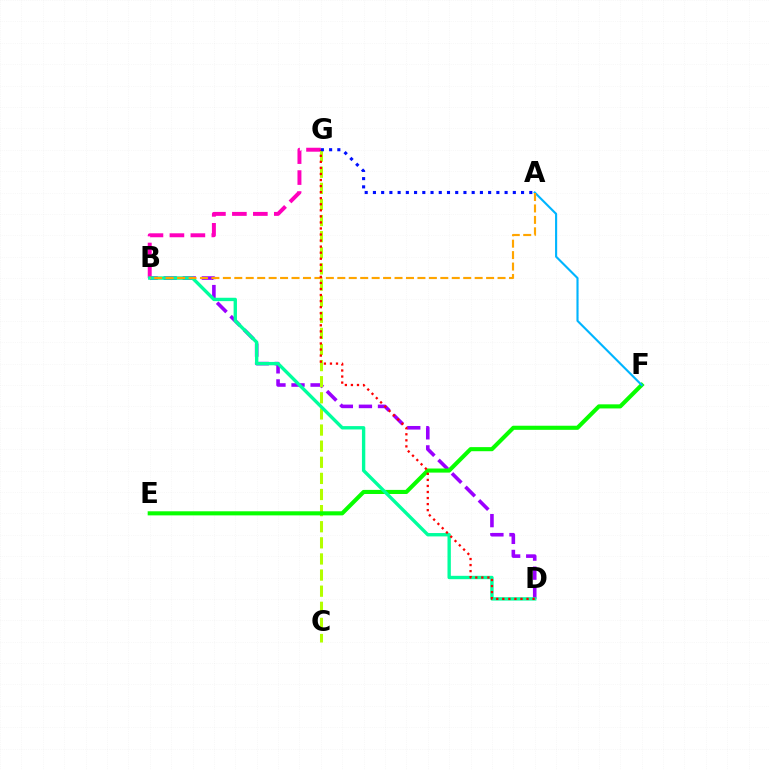{('B', 'D'): [{'color': '#9b00ff', 'line_style': 'dashed', 'thickness': 2.59}, {'color': '#00ff9d', 'line_style': 'solid', 'thickness': 2.42}], ('B', 'G'): [{'color': '#ff00bd', 'line_style': 'dashed', 'thickness': 2.85}], ('C', 'G'): [{'color': '#b3ff00', 'line_style': 'dashed', 'thickness': 2.19}], ('E', 'F'): [{'color': '#08ff00', 'line_style': 'solid', 'thickness': 2.95}], ('A', 'F'): [{'color': '#00b5ff', 'line_style': 'solid', 'thickness': 1.53}], ('A', 'B'): [{'color': '#ffa500', 'line_style': 'dashed', 'thickness': 1.55}], ('D', 'G'): [{'color': '#ff0000', 'line_style': 'dotted', 'thickness': 1.64}], ('A', 'G'): [{'color': '#0010ff', 'line_style': 'dotted', 'thickness': 2.24}]}